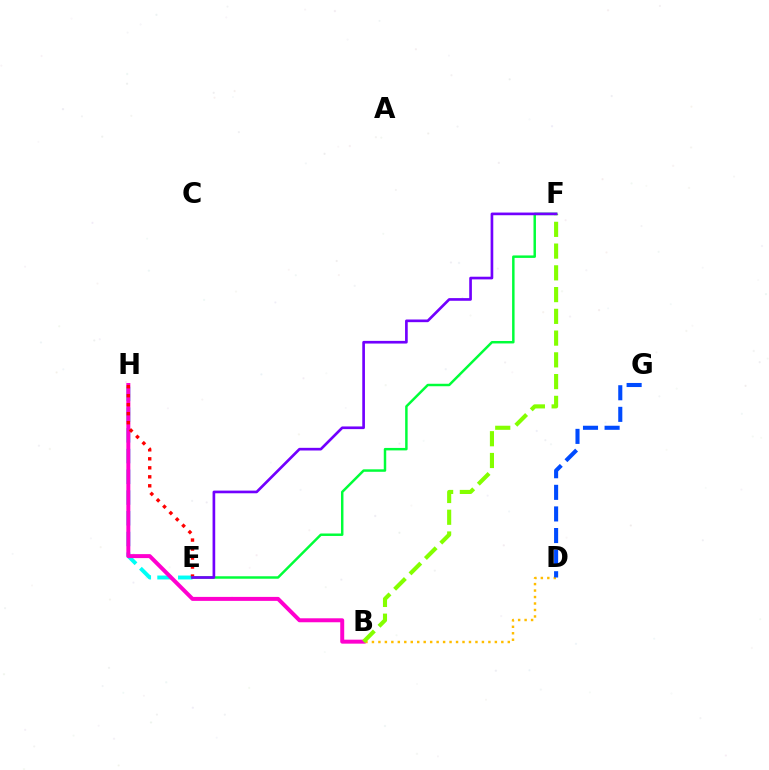{('E', 'H'): [{'color': '#00fff6', 'line_style': 'dashed', 'thickness': 2.82}, {'color': '#ff0000', 'line_style': 'dotted', 'thickness': 2.44}], ('B', 'D'): [{'color': '#ffbd00', 'line_style': 'dotted', 'thickness': 1.76}], ('B', 'H'): [{'color': '#ff00cf', 'line_style': 'solid', 'thickness': 2.86}], ('D', 'G'): [{'color': '#004bff', 'line_style': 'dashed', 'thickness': 2.93}], ('B', 'F'): [{'color': '#84ff00', 'line_style': 'dashed', 'thickness': 2.96}], ('E', 'F'): [{'color': '#00ff39', 'line_style': 'solid', 'thickness': 1.78}, {'color': '#7200ff', 'line_style': 'solid', 'thickness': 1.92}]}